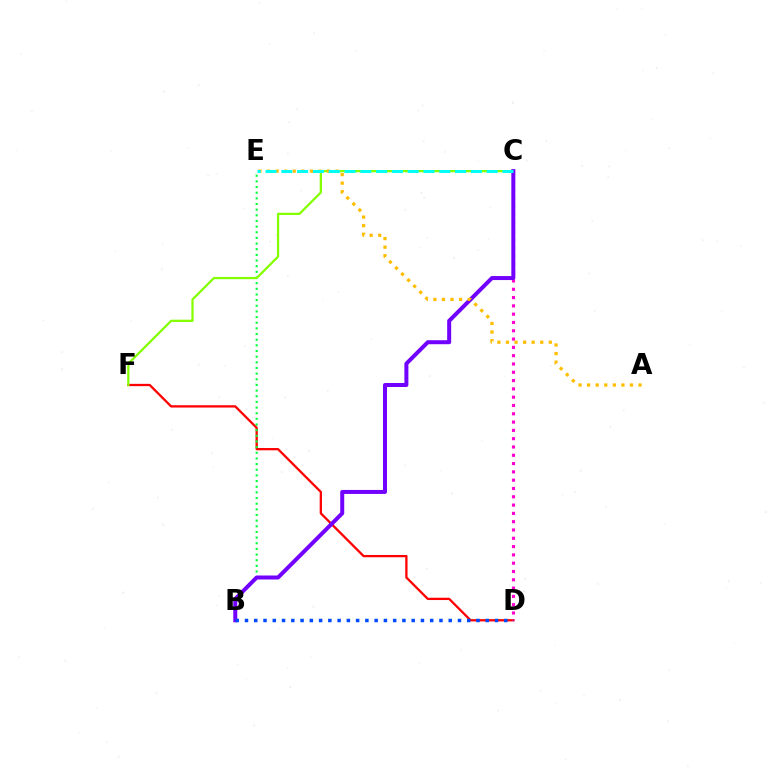{('D', 'F'): [{'color': '#ff0000', 'line_style': 'solid', 'thickness': 1.65}], ('C', 'D'): [{'color': '#ff00cf', 'line_style': 'dotted', 'thickness': 2.26}], ('B', 'E'): [{'color': '#00ff39', 'line_style': 'dotted', 'thickness': 1.54}], ('C', 'F'): [{'color': '#84ff00', 'line_style': 'solid', 'thickness': 1.62}], ('B', 'C'): [{'color': '#7200ff', 'line_style': 'solid', 'thickness': 2.88}], ('B', 'D'): [{'color': '#004bff', 'line_style': 'dotted', 'thickness': 2.52}], ('A', 'E'): [{'color': '#ffbd00', 'line_style': 'dotted', 'thickness': 2.33}], ('C', 'E'): [{'color': '#00fff6', 'line_style': 'dashed', 'thickness': 2.15}]}